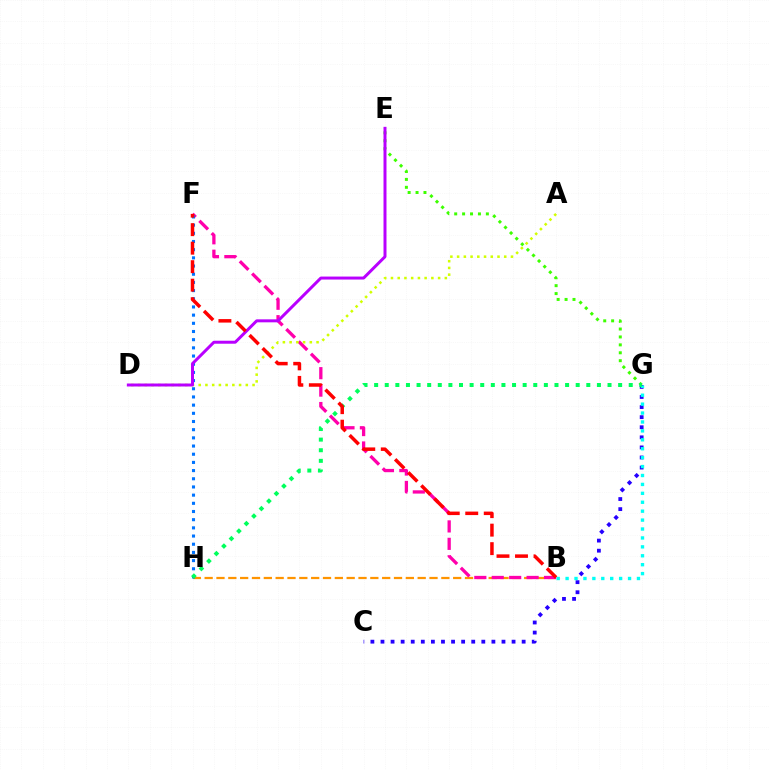{('C', 'G'): [{'color': '#2500ff', 'line_style': 'dotted', 'thickness': 2.74}], ('B', 'H'): [{'color': '#ff9400', 'line_style': 'dashed', 'thickness': 1.61}], ('B', 'F'): [{'color': '#ff00ac', 'line_style': 'dashed', 'thickness': 2.37}, {'color': '#ff0000', 'line_style': 'dashed', 'thickness': 2.51}], ('F', 'H'): [{'color': '#0074ff', 'line_style': 'dotted', 'thickness': 2.22}], ('B', 'G'): [{'color': '#00fff6', 'line_style': 'dotted', 'thickness': 2.42}], ('A', 'D'): [{'color': '#d1ff00', 'line_style': 'dotted', 'thickness': 1.83}], ('E', 'G'): [{'color': '#3dff00', 'line_style': 'dotted', 'thickness': 2.15}], ('D', 'E'): [{'color': '#b900ff', 'line_style': 'solid', 'thickness': 2.15}], ('G', 'H'): [{'color': '#00ff5c', 'line_style': 'dotted', 'thickness': 2.88}]}